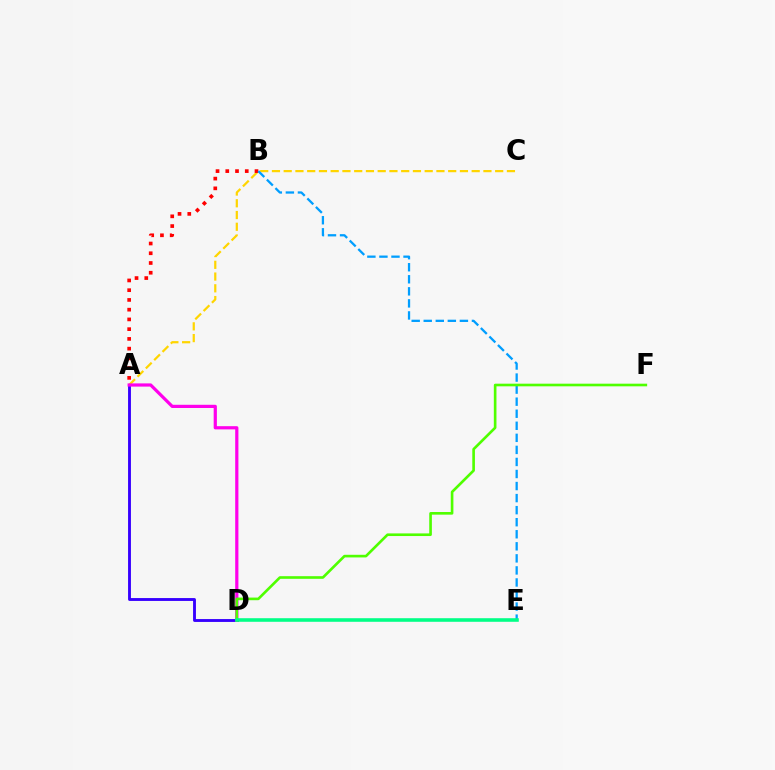{('A', 'C'): [{'color': '#ffd500', 'line_style': 'dashed', 'thickness': 1.6}], ('A', 'B'): [{'color': '#ff0000', 'line_style': 'dotted', 'thickness': 2.65}], ('B', 'E'): [{'color': '#009eff', 'line_style': 'dashed', 'thickness': 1.64}], ('A', 'D'): [{'color': '#3700ff', 'line_style': 'solid', 'thickness': 2.07}, {'color': '#ff00ed', 'line_style': 'solid', 'thickness': 2.31}], ('D', 'F'): [{'color': '#4fff00', 'line_style': 'solid', 'thickness': 1.9}], ('D', 'E'): [{'color': '#00ff86', 'line_style': 'solid', 'thickness': 2.58}]}